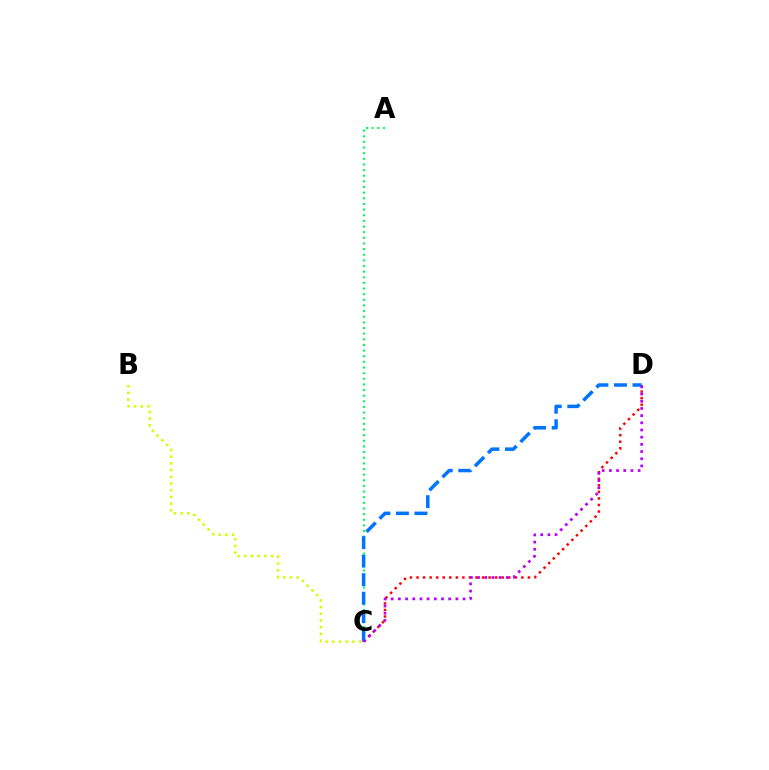{('A', 'C'): [{'color': '#00ff5c', 'line_style': 'dotted', 'thickness': 1.53}], ('C', 'D'): [{'color': '#ff0000', 'line_style': 'dotted', 'thickness': 1.78}, {'color': '#0074ff', 'line_style': 'dashed', 'thickness': 2.52}, {'color': '#b900ff', 'line_style': 'dotted', 'thickness': 1.95}], ('B', 'C'): [{'color': '#d1ff00', 'line_style': 'dotted', 'thickness': 1.82}]}